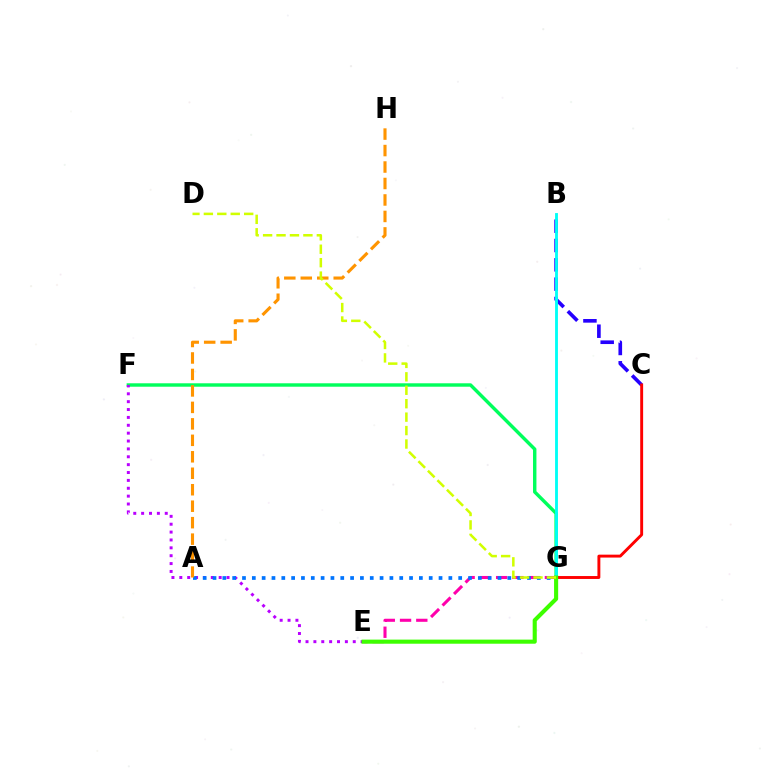{('B', 'C'): [{'color': '#2500ff', 'line_style': 'dashed', 'thickness': 2.63}], ('E', 'G'): [{'color': '#ff00ac', 'line_style': 'dashed', 'thickness': 2.21}, {'color': '#3dff00', 'line_style': 'solid', 'thickness': 2.95}], ('F', 'G'): [{'color': '#00ff5c', 'line_style': 'solid', 'thickness': 2.46}], ('E', 'F'): [{'color': '#b900ff', 'line_style': 'dotted', 'thickness': 2.14}], ('A', 'G'): [{'color': '#0074ff', 'line_style': 'dotted', 'thickness': 2.67}], ('C', 'G'): [{'color': '#ff0000', 'line_style': 'solid', 'thickness': 2.1}], ('B', 'G'): [{'color': '#00fff6', 'line_style': 'solid', 'thickness': 2.05}], ('A', 'H'): [{'color': '#ff9400', 'line_style': 'dashed', 'thickness': 2.24}], ('D', 'G'): [{'color': '#d1ff00', 'line_style': 'dashed', 'thickness': 1.83}]}